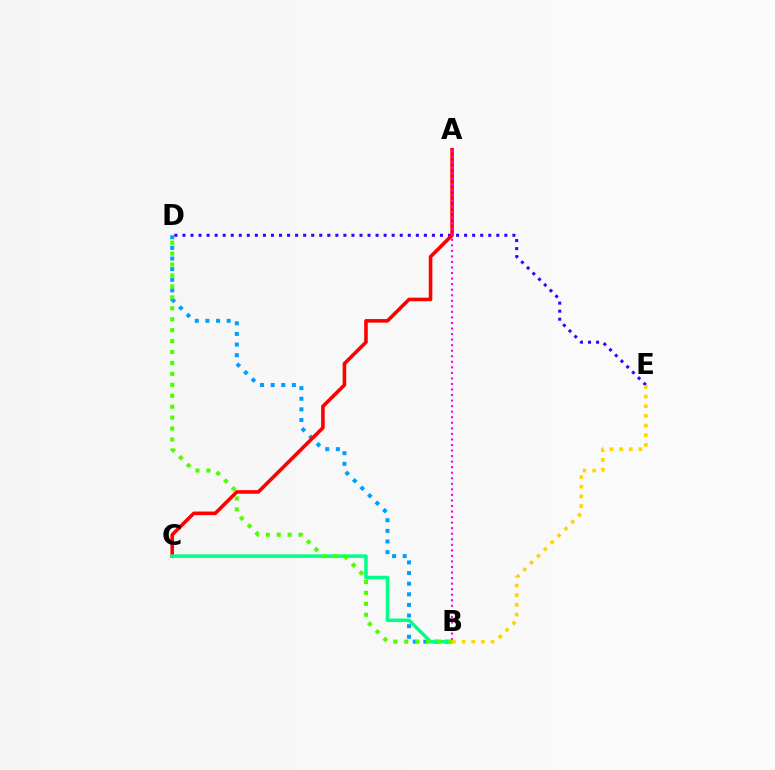{('B', 'D'): [{'color': '#009eff', 'line_style': 'dotted', 'thickness': 2.89}, {'color': '#4fff00', 'line_style': 'dotted', 'thickness': 2.97}], ('D', 'E'): [{'color': '#3700ff', 'line_style': 'dotted', 'thickness': 2.19}], ('A', 'C'): [{'color': '#ff0000', 'line_style': 'solid', 'thickness': 2.58}], ('B', 'C'): [{'color': '#00ff86', 'line_style': 'solid', 'thickness': 2.52}], ('A', 'B'): [{'color': '#ff00ed', 'line_style': 'dotted', 'thickness': 1.51}], ('B', 'E'): [{'color': '#ffd500', 'line_style': 'dotted', 'thickness': 2.63}]}